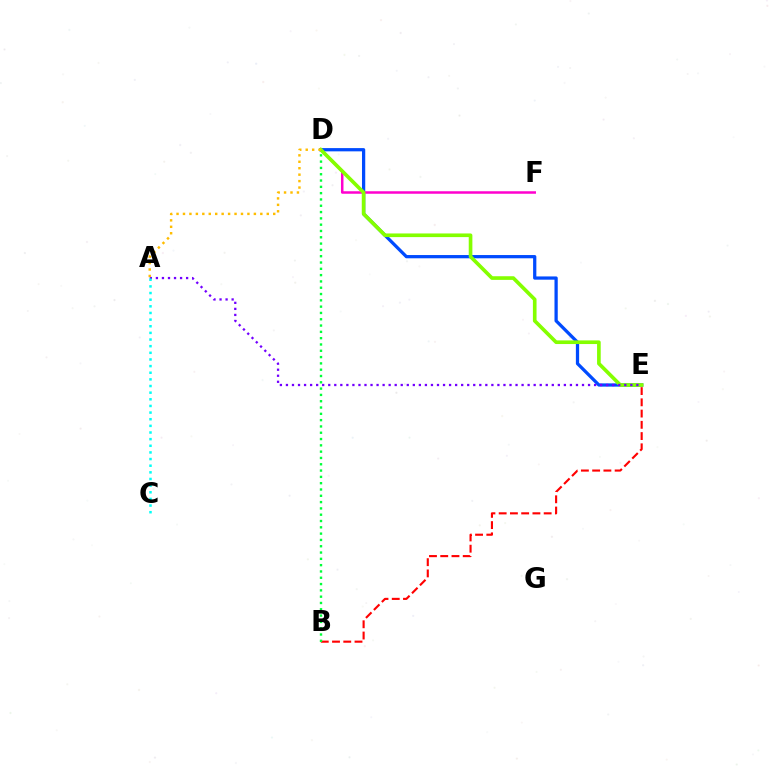{('D', 'E'): [{'color': '#004bff', 'line_style': 'solid', 'thickness': 2.34}, {'color': '#84ff00', 'line_style': 'solid', 'thickness': 2.63}], ('B', 'E'): [{'color': '#ff0000', 'line_style': 'dashed', 'thickness': 1.53}], ('D', 'F'): [{'color': '#ff00cf', 'line_style': 'solid', 'thickness': 1.8}], ('A', 'E'): [{'color': '#7200ff', 'line_style': 'dotted', 'thickness': 1.64}], ('A', 'C'): [{'color': '#00fff6', 'line_style': 'dotted', 'thickness': 1.8}], ('B', 'D'): [{'color': '#00ff39', 'line_style': 'dotted', 'thickness': 1.71}], ('A', 'D'): [{'color': '#ffbd00', 'line_style': 'dotted', 'thickness': 1.75}]}